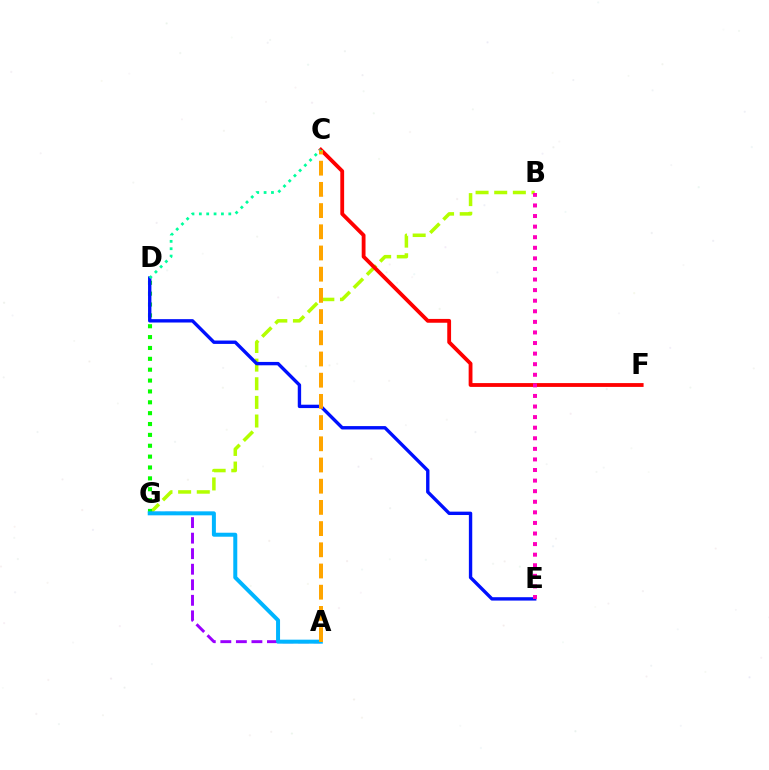{('B', 'G'): [{'color': '#b3ff00', 'line_style': 'dashed', 'thickness': 2.53}], ('C', 'F'): [{'color': '#ff0000', 'line_style': 'solid', 'thickness': 2.75}], ('D', 'G'): [{'color': '#08ff00', 'line_style': 'dotted', 'thickness': 2.95}], ('D', 'E'): [{'color': '#0010ff', 'line_style': 'solid', 'thickness': 2.43}], ('A', 'G'): [{'color': '#9b00ff', 'line_style': 'dashed', 'thickness': 2.11}, {'color': '#00b5ff', 'line_style': 'solid', 'thickness': 2.87}], ('A', 'C'): [{'color': '#ffa500', 'line_style': 'dashed', 'thickness': 2.88}], ('C', 'D'): [{'color': '#00ff9d', 'line_style': 'dotted', 'thickness': 2.0}], ('B', 'E'): [{'color': '#ff00bd', 'line_style': 'dotted', 'thickness': 2.88}]}